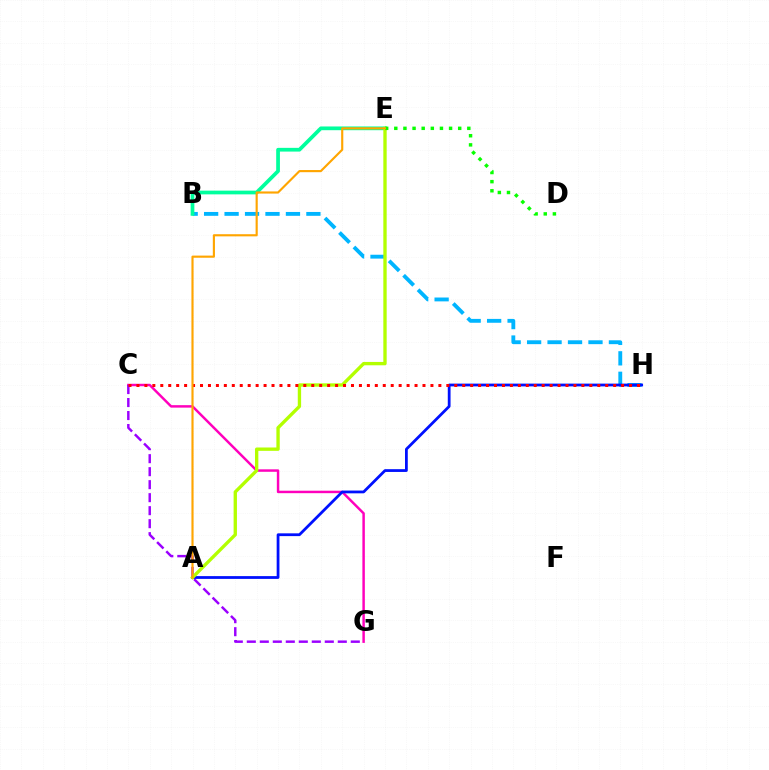{('B', 'H'): [{'color': '#00b5ff', 'line_style': 'dashed', 'thickness': 2.78}], ('C', 'G'): [{'color': '#ff00bd', 'line_style': 'solid', 'thickness': 1.77}, {'color': '#9b00ff', 'line_style': 'dashed', 'thickness': 1.77}], ('A', 'H'): [{'color': '#0010ff', 'line_style': 'solid', 'thickness': 2.0}], ('B', 'E'): [{'color': '#00ff9d', 'line_style': 'solid', 'thickness': 2.69}], ('A', 'E'): [{'color': '#b3ff00', 'line_style': 'solid', 'thickness': 2.41}, {'color': '#ffa500', 'line_style': 'solid', 'thickness': 1.54}], ('D', 'E'): [{'color': '#08ff00', 'line_style': 'dotted', 'thickness': 2.48}], ('C', 'H'): [{'color': '#ff0000', 'line_style': 'dotted', 'thickness': 2.16}]}